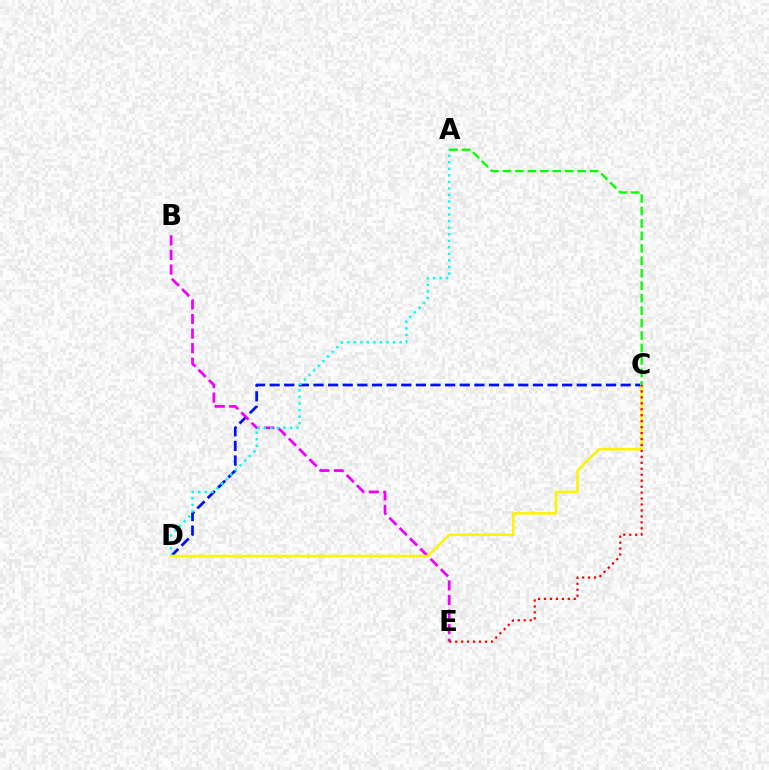{('C', 'D'): [{'color': '#0010ff', 'line_style': 'dashed', 'thickness': 1.99}, {'color': '#fcf500', 'line_style': 'solid', 'thickness': 1.87}], ('B', 'E'): [{'color': '#ee00ff', 'line_style': 'dashed', 'thickness': 1.98}], ('A', 'D'): [{'color': '#00fff6', 'line_style': 'dotted', 'thickness': 1.78}], ('C', 'E'): [{'color': '#ff0000', 'line_style': 'dotted', 'thickness': 1.62}], ('A', 'C'): [{'color': '#08ff00', 'line_style': 'dashed', 'thickness': 1.69}]}